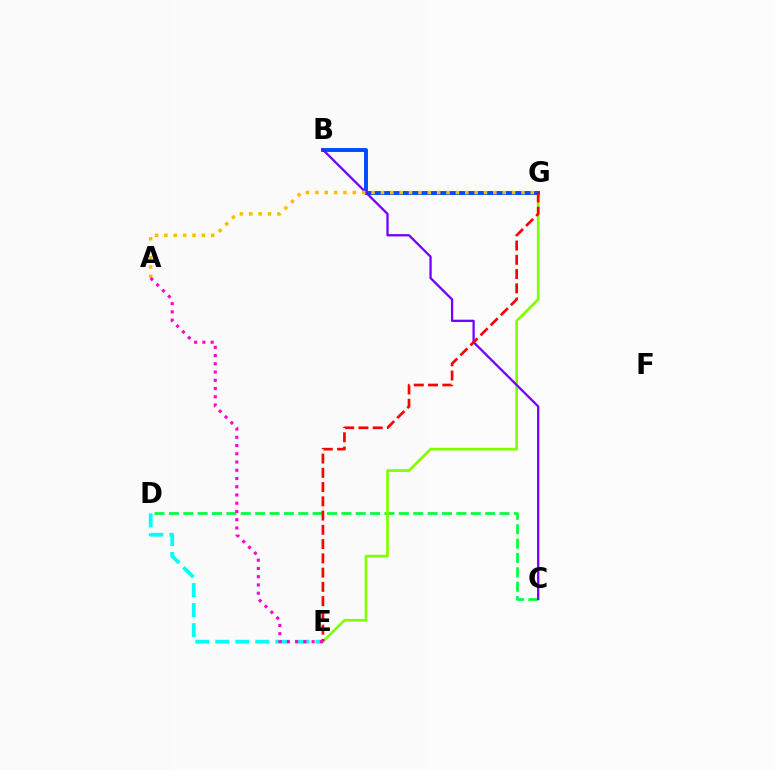{('C', 'D'): [{'color': '#00ff39', 'line_style': 'dashed', 'thickness': 1.95}], ('D', 'E'): [{'color': '#00fff6', 'line_style': 'dashed', 'thickness': 2.72}], ('E', 'G'): [{'color': '#84ff00', 'line_style': 'solid', 'thickness': 1.95}, {'color': '#ff0000', 'line_style': 'dashed', 'thickness': 1.94}], ('B', 'G'): [{'color': '#004bff', 'line_style': 'solid', 'thickness': 2.81}], ('B', 'C'): [{'color': '#7200ff', 'line_style': 'solid', 'thickness': 1.64}], ('A', 'G'): [{'color': '#ffbd00', 'line_style': 'dotted', 'thickness': 2.55}], ('A', 'E'): [{'color': '#ff00cf', 'line_style': 'dotted', 'thickness': 2.24}]}